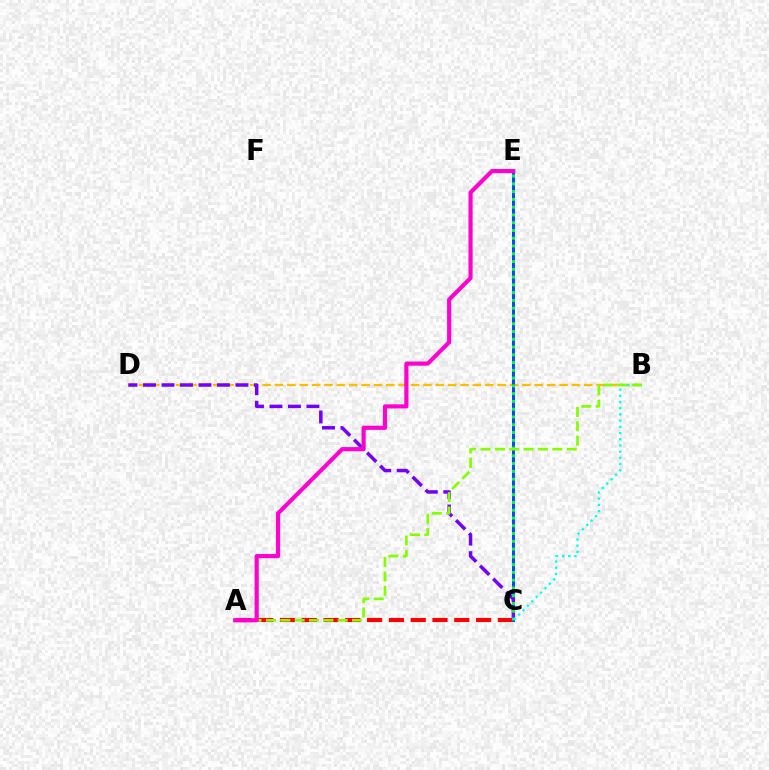{('A', 'C'): [{'color': '#ff0000', 'line_style': 'dashed', 'thickness': 2.96}], ('B', 'D'): [{'color': '#ffbd00', 'line_style': 'dashed', 'thickness': 1.68}], ('C', 'E'): [{'color': '#004bff', 'line_style': 'solid', 'thickness': 2.15}, {'color': '#00ff39', 'line_style': 'dotted', 'thickness': 2.11}], ('C', 'D'): [{'color': '#7200ff', 'line_style': 'dashed', 'thickness': 2.51}], ('B', 'C'): [{'color': '#00fff6', 'line_style': 'dotted', 'thickness': 1.69}], ('A', 'B'): [{'color': '#84ff00', 'line_style': 'dashed', 'thickness': 1.95}], ('A', 'E'): [{'color': '#ff00cf', 'line_style': 'solid', 'thickness': 2.99}]}